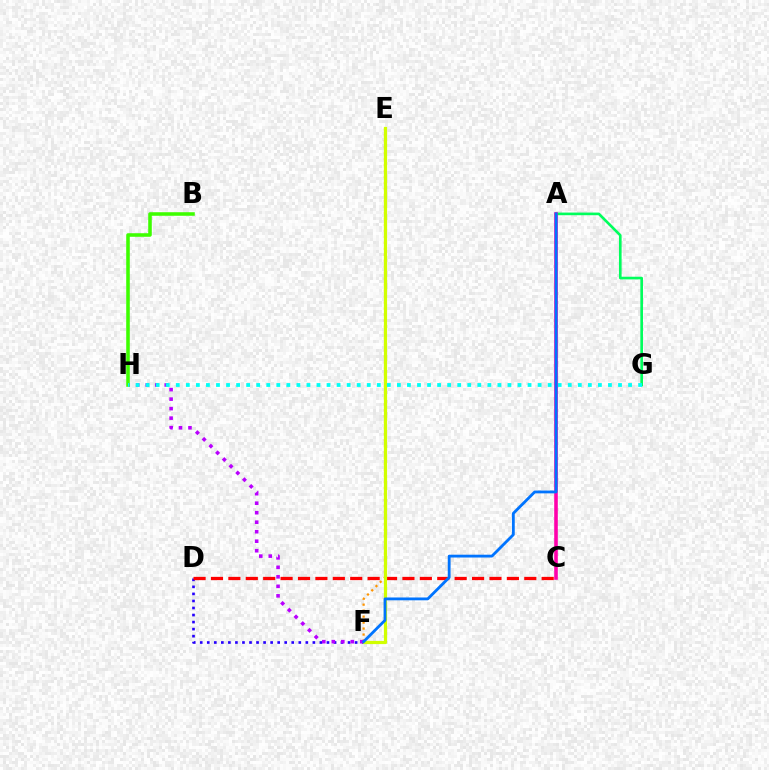{('D', 'F'): [{'color': '#2500ff', 'line_style': 'dotted', 'thickness': 1.91}], ('E', 'F'): [{'color': '#ff9400', 'line_style': 'dotted', 'thickness': 1.62}, {'color': '#d1ff00', 'line_style': 'solid', 'thickness': 2.3}], ('F', 'H'): [{'color': '#b900ff', 'line_style': 'dotted', 'thickness': 2.58}], ('B', 'H'): [{'color': '#3dff00', 'line_style': 'solid', 'thickness': 2.56}], ('A', 'G'): [{'color': '#00ff5c', 'line_style': 'solid', 'thickness': 1.91}], ('C', 'D'): [{'color': '#ff0000', 'line_style': 'dashed', 'thickness': 2.36}], ('G', 'H'): [{'color': '#00fff6', 'line_style': 'dotted', 'thickness': 2.73}], ('A', 'C'): [{'color': '#ff00ac', 'line_style': 'solid', 'thickness': 2.58}], ('A', 'F'): [{'color': '#0074ff', 'line_style': 'solid', 'thickness': 2.03}]}